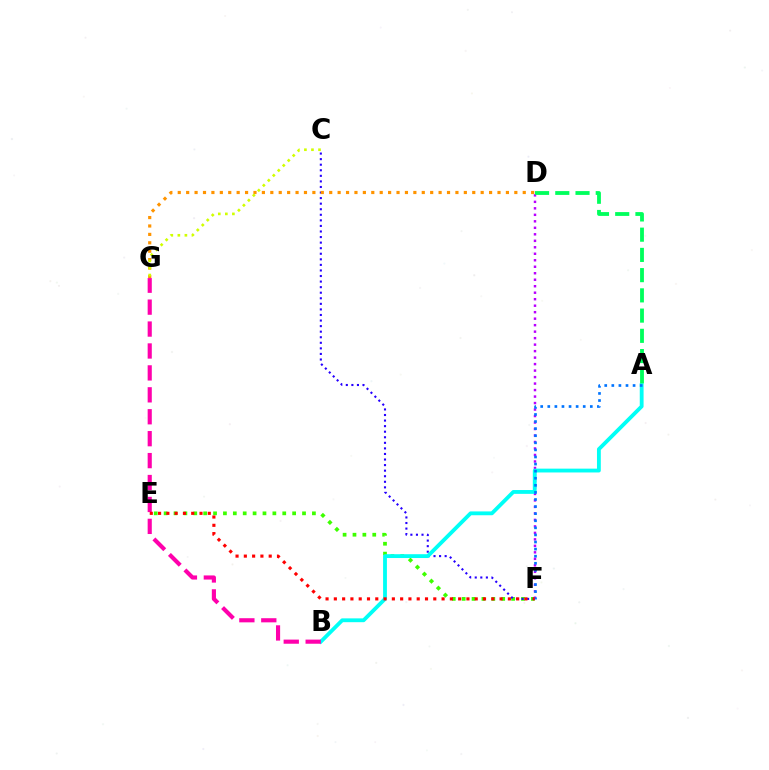{('E', 'F'): [{'color': '#3dff00', 'line_style': 'dotted', 'thickness': 2.69}, {'color': '#ff0000', 'line_style': 'dotted', 'thickness': 2.25}], ('C', 'F'): [{'color': '#2500ff', 'line_style': 'dotted', 'thickness': 1.51}], ('D', 'F'): [{'color': '#b900ff', 'line_style': 'dotted', 'thickness': 1.76}], ('A', 'B'): [{'color': '#00fff6', 'line_style': 'solid', 'thickness': 2.75}], ('A', 'F'): [{'color': '#0074ff', 'line_style': 'dotted', 'thickness': 1.93}], ('A', 'D'): [{'color': '#00ff5c', 'line_style': 'dashed', 'thickness': 2.75}], ('B', 'G'): [{'color': '#ff00ac', 'line_style': 'dashed', 'thickness': 2.98}], ('D', 'G'): [{'color': '#ff9400', 'line_style': 'dotted', 'thickness': 2.29}], ('C', 'G'): [{'color': '#d1ff00', 'line_style': 'dotted', 'thickness': 1.91}]}